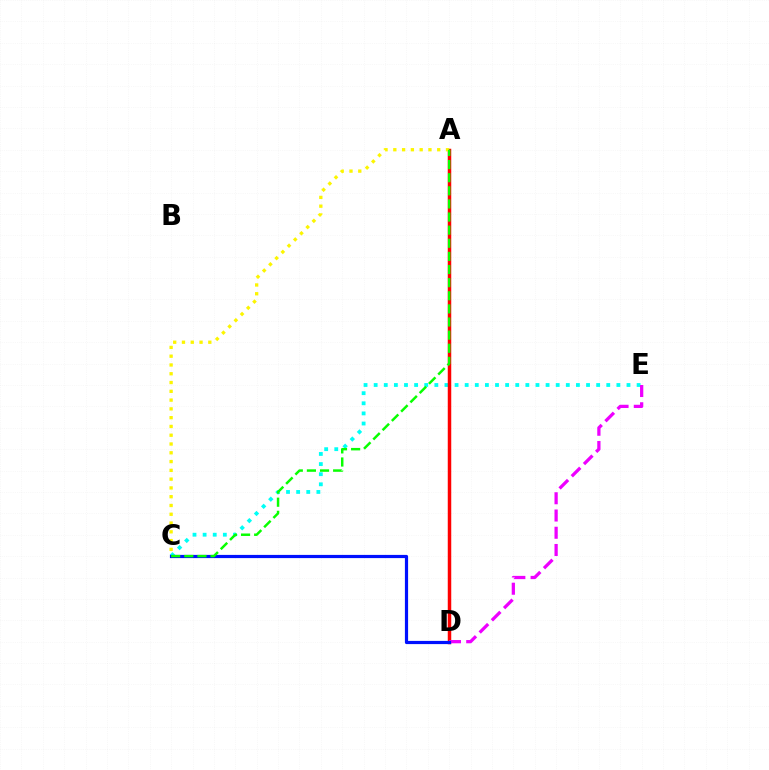{('C', 'E'): [{'color': '#00fff6', 'line_style': 'dotted', 'thickness': 2.75}], ('A', 'D'): [{'color': '#ff0000', 'line_style': 'solid', 'thickness': 2.51}], ('A', 'C'): [{'color': '#fcf500', 'line_style': 'dotted', 'thickness': 2.39}, {'color': '#08ff00', 'line_style': 'dashed', 'thickness': 1.78}], ('D', 'E'): [{'color': '#ee00ff', 'line_style': 'dashed', 'thickness': 2.34}], ('C', 'D'): [{'color': '#0010ff', 'line_style': 'solid', 'thickness': 2.3}]}